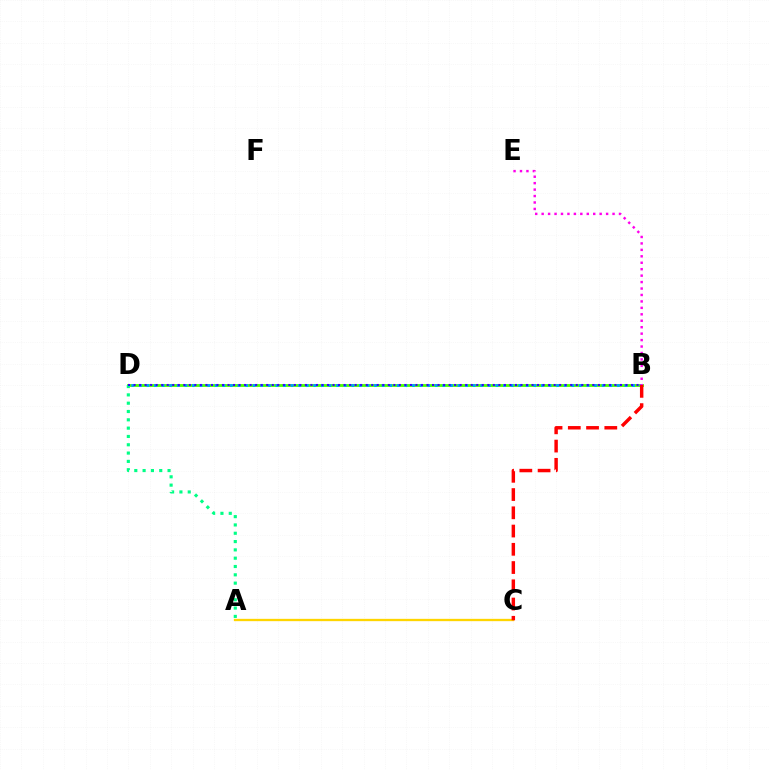{('B', 'D'): [{'color': '#4fff00', 'line_style': 'solid', 'thickness': 2.05}, {'color': '#009eff', 'line_style': 'dotted', 'thickness': 2.06}, {'color': '#3700ff', 'line_style': 'dotted', 'thickness': 1.5}], ('A', 'C'): [{'color': '#ffd500', 'line_style': 'solid', 'thickness': 1.67}], ('B', 'C'): [{'color': '#ff0000', 'line_style': 'dashed', 'thickness': 2.48}], ('B', 'E'): [{'color': '#ff00ed', 'line_style': 'dotted', 'thickness': 1.75}], ('A', 'D'): [{'color': '#00ff86', 'line_style': 'dotted', 'thickness': 2.26}]}